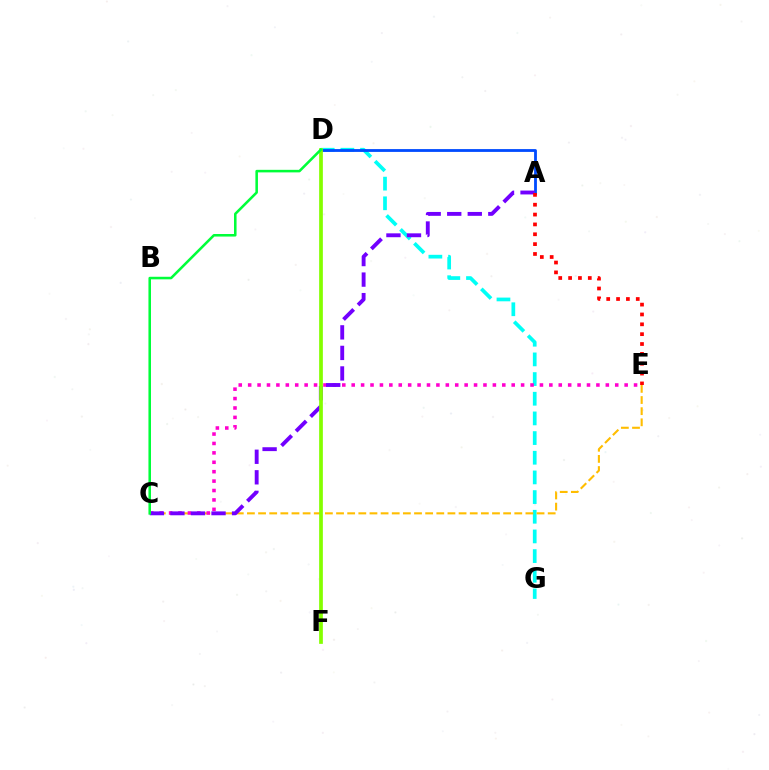{('D', 'G'): [{'color': '#00fff6', 'line_style': 'dashed', 'thickness': 2.67}], ('A', 'D'): [{'color': '#004bff', 'line_style': 'solid', 'thickness': 2.02}], ('C', 'E'): [{'color': '#ffbd00', 'line_style': 'dashed', 'thickness': 1.51}, {'color': '#ff00cf', 'line_style': 'dotted', 'thickness': 2.56}], ('A', 'C'): [{'color': '#7200ff', 'line_style': 'dashed', 'thickness': 2.79}], ('D', 'F'): [{'color': '#84ff00', 'line_style': 'solid', 'thickness': 2.68}], ('A', 'E'): [{'color': '#ff0000', 'line_style': 'dotted', 'thickness': 2.68}], ('C', 'D'): [{'color': '#00ff39', 'line_style': 'solid', 'thickness': 1.84}]}